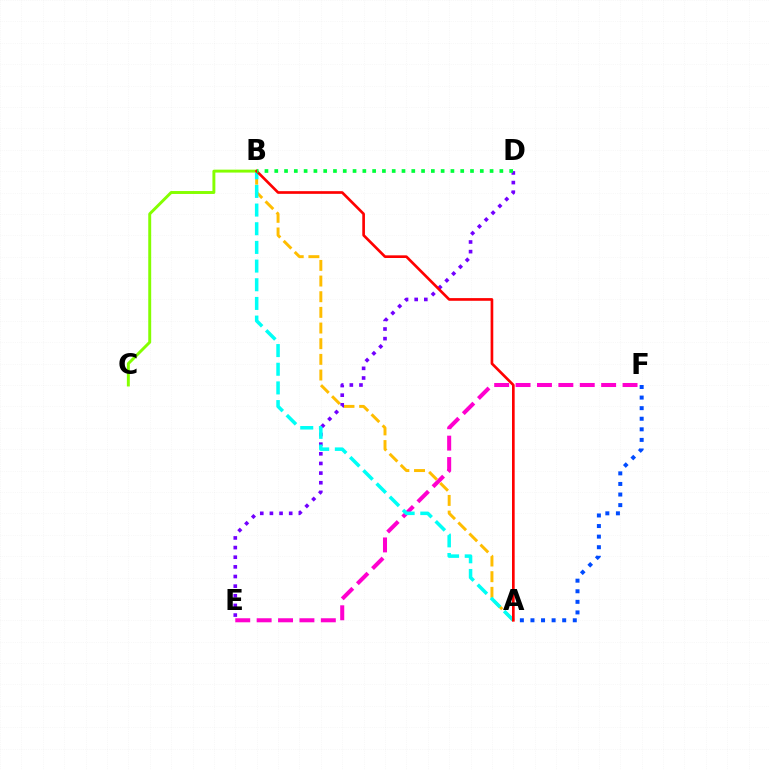{('E', 'F'): [{'color': '#ff00cf', 'line_style': 'dashed', 'thickness': 2.91}], ('A', 'B'): [{'color': '#ffbd00', 'line_style': 'dashed', 'thickness': 2.13}, {'color': '#00fff6', 'line_style': 'dashed', 'thickness': 2.54}, {'color': '#ff0000', 'line_style': 'solid', 'thickness': 1.92}], ('D', 'E'): [{'color': '#7200ff', 'line_style': 'dotted', 'thickness': 2.62}], ('A', 'F'): [{'color': '#004bff', 'line_style': 'dotted', 'thickness': 2.87}], ('B', 'C'): [{'color': '#84ff00', 'line_style': 'solid', 'thickness': 2.11}], ('B', 'D'): [{'color': '#00ff39', 'line_style': 'dotted', 'thickness': 2.66}]}